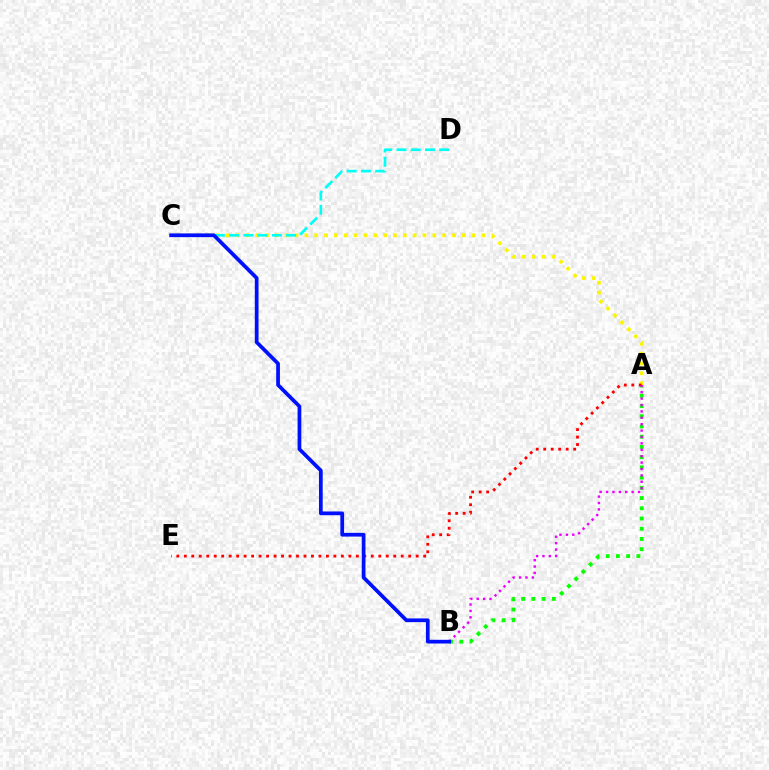{('A', 'C'): [{'color': '#fcf500', 'line_style': 'dotted', 'thickness': 2.67}], ('A', 'B'): [{'color': '#08ff00', 'line_style': 'dotted', 'thickness': 2.78}, {'color': '#ee00ff', 'line_style': 'dotted', 'thickness': 1.74}], ('A', 'E'): [{'color': '#ff0000', 'line_style': 'dotted', 'thickness': 2.03}], ('C', 'D'): [{'color': '#00fff6', 'line_style': 'dashed', 'thickness': 1.93}], ('B', 'C'): [{'color': '#0010ff', 'line_style': 'solid', 'thickness': 2.68}]}